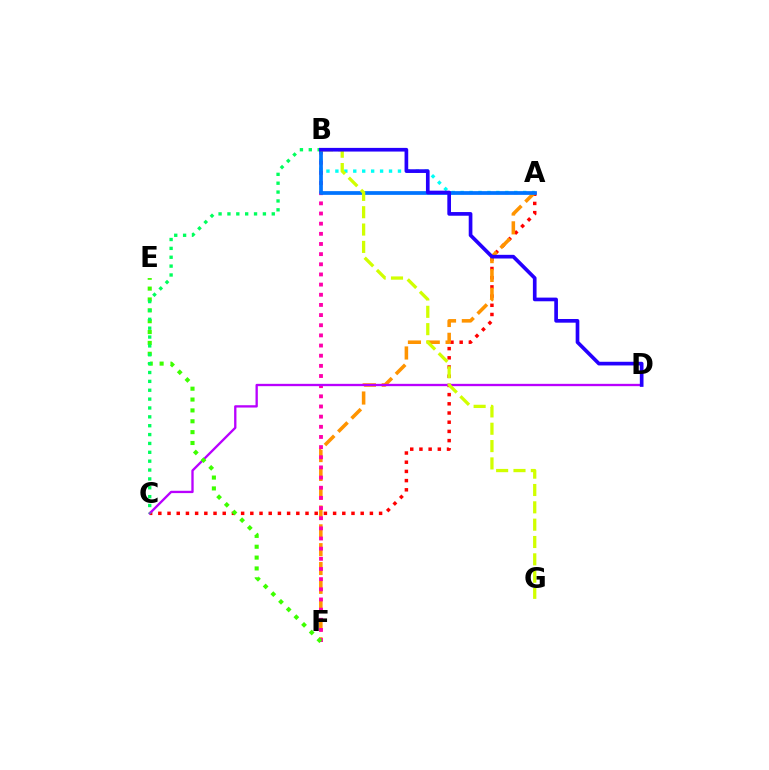{('A', 'B'): [{'color': '#00fff6', 'line_style': 'dotted', 'thickness': 2.43}, {'color': '#0074ff', 'line_style': 'solid', 'thickness': 2.68}], ('A', 'C'): [{'color': '#ff0000', 'line_style': 'dotted', 'thickness': 2.5}], ('A', 'F'): [{'color': '#ff9400', 'line_style': 'dashed', 'thickness': 2.56}], ('B', 'F'): [{'color': '#ff00ac', 'line_style': 'dotted', 'thickness': 2.76}], ('C', 'D'): [{'color': '#b900ff', 'line_style': 'solid', 'thickness': 1.68}], ('E', 'F'): [{'color': '#3dff00', 'line_style': 'dotted', 'thickness': 2.95}], ('B', 'C'): [{'color': '#00ff5c', 'line_style': 'dotted', 'thickness': 2.41}], ('B', 'G'): [{'color': '#d1ff00', 'line_style': 'dashed', 'thickness': 2.36}], ('B', 'D'): [{'color': '#2500ff', 'line_style': 'solid', 'thickness': 2.65}]}